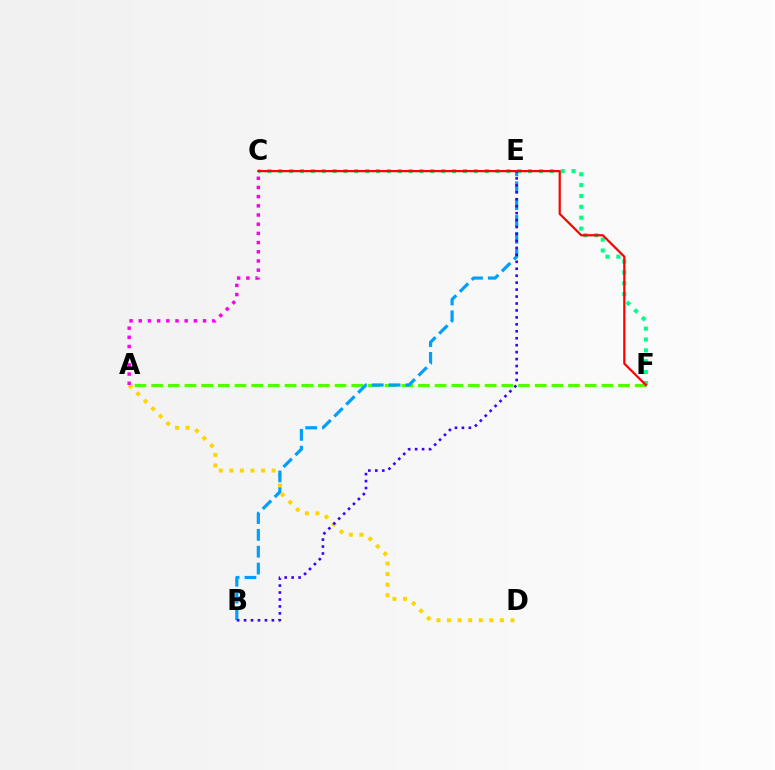{('C', 'F'): [{'color': '#00ff86', 'line_style': 'dotted', 'thickness': 2.95}, {'color': '#ff0000', 'line_style': 'solid', 'thickness': 1.59}], ('A', 'D'): [{'color': '#ffd500', 'line_style': 'dotted', 'thickness': 2.87}], ('A', 'F'): [{'color': '#4fff00', 'line_style': 'dashed', 'thickness': 2.27}], ('B', 'E'): [{'color': '#009eff', 'line_style': 'dashed', 'thickness': 2.29}, {'color': '#3700ff', 'line_style': 'dotted', 'thickness': 1.89}], ('A', 'C'): [{'color': '#ff00ed', 'line_style': 'dotted', 'thickness': 2.5}]}